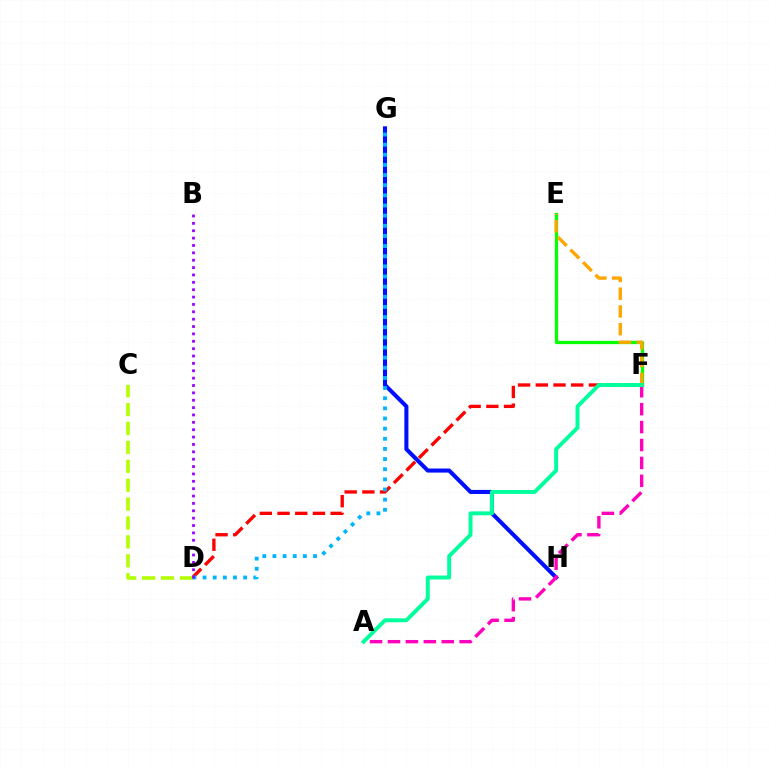{('D', 'F'): [{'color': '#ff0000', 'line_style': 'dashed', 'thickness': 2.41}], ('G', 'H'): [{'color': '#0010ff', 'line_style': 'solid', 'thickness': 2.93}], ('C', 'D'): [{'color': '#b3ff00', 'line_style': 'dashed', 'thickness': 2.57}], ('E', 'F'): [{'color': '#08ff00', 'line_style': 'solid', 'thickness': 2.35}, {'color': '#ffa500', 'line_style': 'dashed', 'thickness': 2.41}], ('D', 'G'): [{'color': '#00b5ff', 'line_style': 'dotted', 'thickness': 2.76}], ('A', 'F'): [{'color': '#ff00bd', 'line_style': 'dashed', 'thickness': 2.43}, {'color': '#00ff9d', 'line_style': 'solid', 'thickness': 2.82}], ('B', 'D'): [{'color': '#9b00ff', 'line_style': 'dotted', 'thickness': 2.0}]}